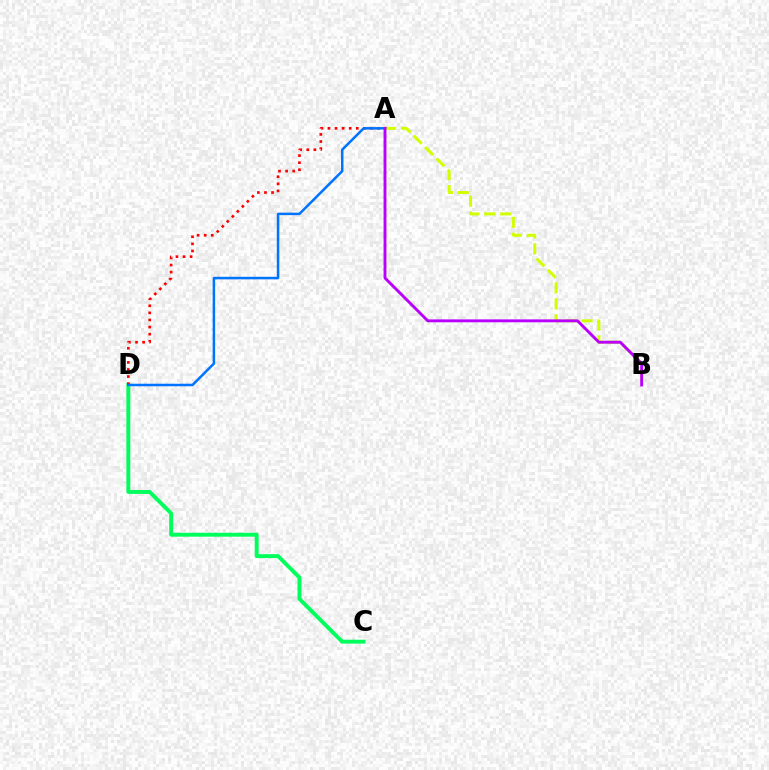{('A', 'B'): [{'color': '#d1ff00', 'line_style': 'dashed', 'thickness': 2.17}, {'color': '#b900ff', 'line_style': 'solid', 'thickness': 2.08}], ('C', 'D'): [{'color': '#00ff5c', 'line_style': 'solid', 'thickness': 2.81}], ('A', 'D'): [{'color': '#ff0000', 'line_style': 'dotted', 'thickness': 1.93}, {'color': '#0074ff', 'line_style': 'solid', 'thickness': 1.8}]}